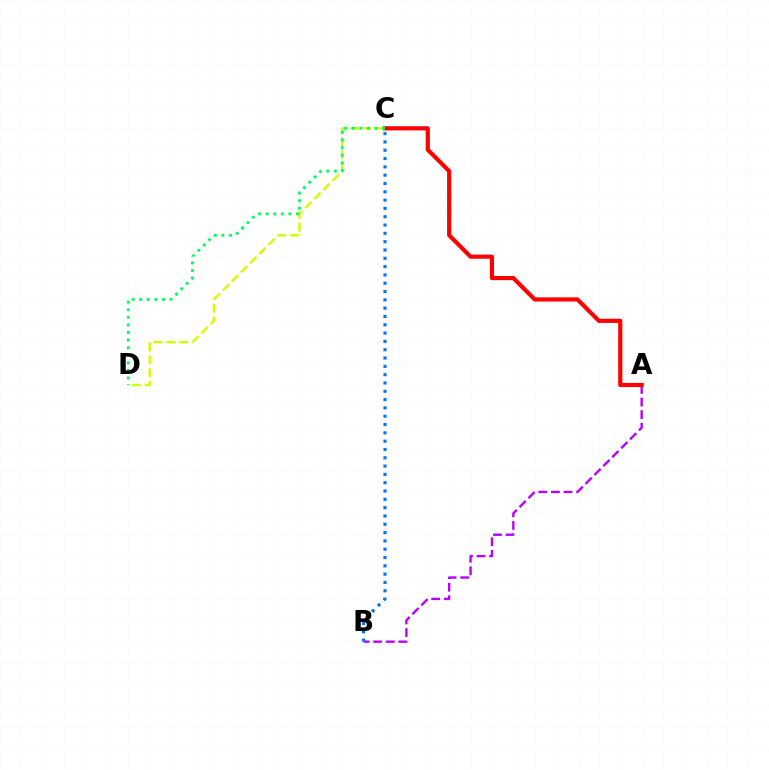{('A', 'B'): [{'color': '#b900ff', 'line_style': 'dashed', 'thickness': 1.71}], ('C', 'D'): [{'color': '#d1ff00', 'line_style': 'dashed', 'thickness': 1.75}, {'color': '#00ff5c', 'line_style': 'dotted', 'thickness': 2.06}], ('A', 'C'): [{'color': '#ff0000', 'line_style': 'solid', 'thickness': 3.0}], ('B', 'C'): [{'color': '#0074ff', 'line_style': 'dotted', 'thickness': 2.26}]}